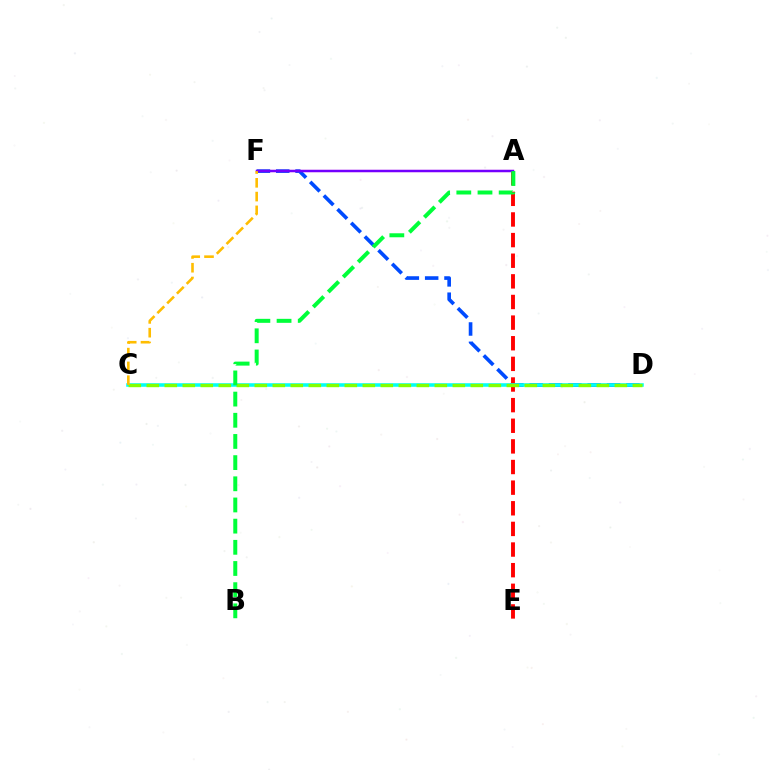{('D', 'F'): [{'color': '#004bff', 'line_style': 'dashed', 'thickness': 2.63}], ('A', 'E'): [{'color': '#ff0000', 'line_style': 'dashed', 'thickness': 2.8}], ('A', 'F'): [{'color': '#ff00cf', 'line_style': 'solid', 'thickness': 1.57}, {'color': '#7200ff', 'line_style': 'solid', 'thickness': 1.72}], ('C', 'D'): [{'color': '#00fff6', 'line_style': 'solid', 'thickness': 2.55}, {'color': '#84ff00', 'line_style': 'dashed', 'thickness': 2.45}], ('A', 'B'): [{'color': '#00ff39', 'line_style': 'dashed', 'thickness': 2.88}], ('C', 'F'): [{'color': '#ffbd00', 'line_style': 'dashed', 'thickness': 1.87}]}